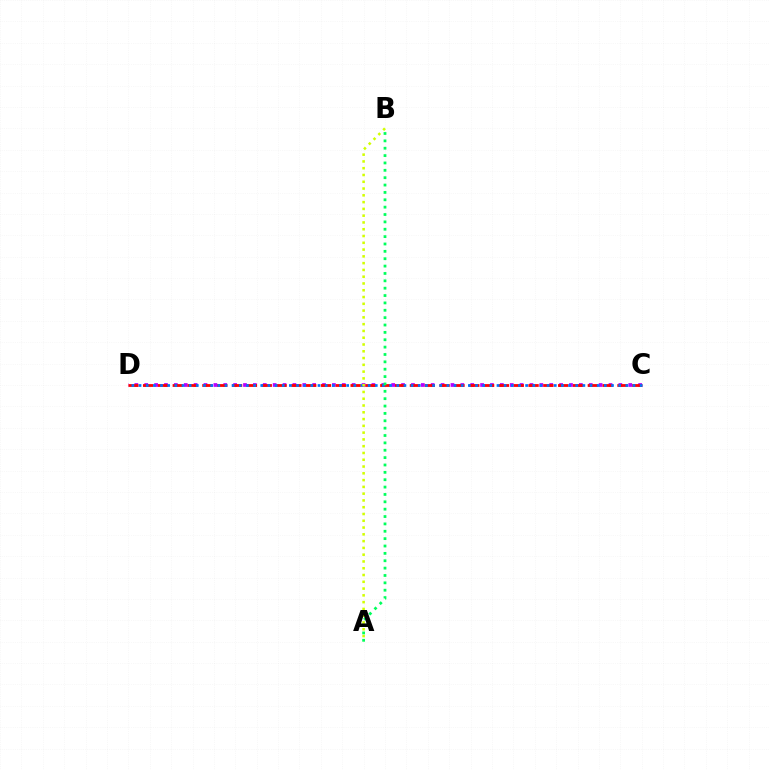{('C', 'D'): [{'color': '#b900ff', 'line_style': 'dotted', 'thickness': 2.68}, {'color': '#ff0000', 'line_style': 'dashed', 'thickness': 2.01}, {'color': '#0074ff', 'line_style': 'dotted', 'thickness': 1.94}], ('A', 'B'): [{'color': '#d1ff00', 'line_style': 'dotted', 'thickness': 1.84}, {'color': '#00ff5c', 'line_style': 'dotted', 'thickness': 2.0}]}